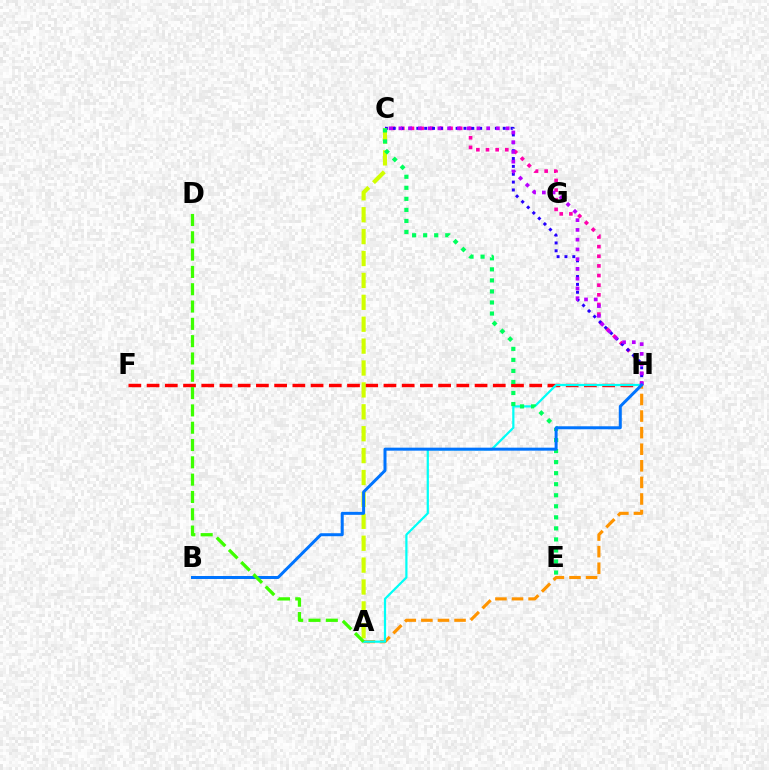{('C', 'H'): [{'color': '#ff00ac', 'line_style': 'dotted', 'thickness': 2.62}, {'color': '#2500ff', 'line_style': 'dotted', 'thickness': 2.13}, {'color': '#b900ff', 'line_style': 'dotted', 'thickness': 2.65}], ('F', 'H'): [{'color': '#ff0000', 'line_style': 'dashed', 'thickness': 2.48}], ('A', 'C'): [{'color': '#d1ff00', 'line_style': 'dashed', 'thickness': 2.98}], ('A', 'H'): [{'color': '#ff9400', 'line_style': 'dashed', 'thickness': 2.25}, {'color': '#00fff6', 'line_style': 'solid', 'thickness': 1.6}], ('C', 'E'): [{'color': '#00ff5c', 'line_style': 'dotted', 'thickness': 3.0}], ('B', 'H'): [{'color': '#0074ff', 'line_style': 'solid', 'thickness': 2.16}], ('A', 'D'): [{'color': '#3dff00', 'line_style': 'dashed', 'thickness': 2.35}]}